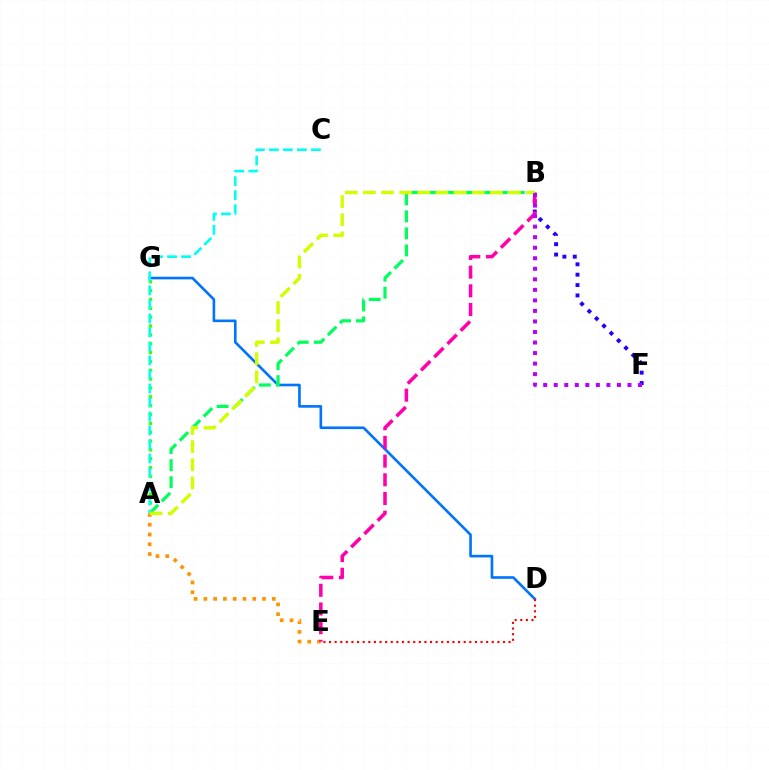{('A', 'G'): [{'color': '#3dff00', 'line_style': 'dotted', 'thickness': 2.4}], ('A', 'E'): [{'color': '#ff9400', 'line_style': 'dotted', 'thickness': 2.66}], ('B', 'F'): [{'color': '#2500ff', 'line_style': 'dotted', 'thickness': 2.82}, {'color': '#b900ff', 'line_style': 'dotted', 'thickness': 2.86}], ('D', 'G'): [{'color': '#0074ff', 'line_style': 'solid', 'thickness': 1.9}], ('B', 'E'): [{'color': '#ff00ac', 'line_style': 'dashed', 'thickness': 2.54}], ('A', 'B'): [{'color': '#00ff5c', 'line_style': 'dashed', 'thickness': 2.31}, {'color': '#d1ff00', 'line_style': 'dashed', 'thickness': 2.46}], ('A', 'C'): [{'color': '#00fff6', 'line_style': 'dashed', 'thickness': 1.9}], ('D', 'E'): [{'color': '#ff0000', 'line_style': 'dotted', 'thickness': 1.52}]}